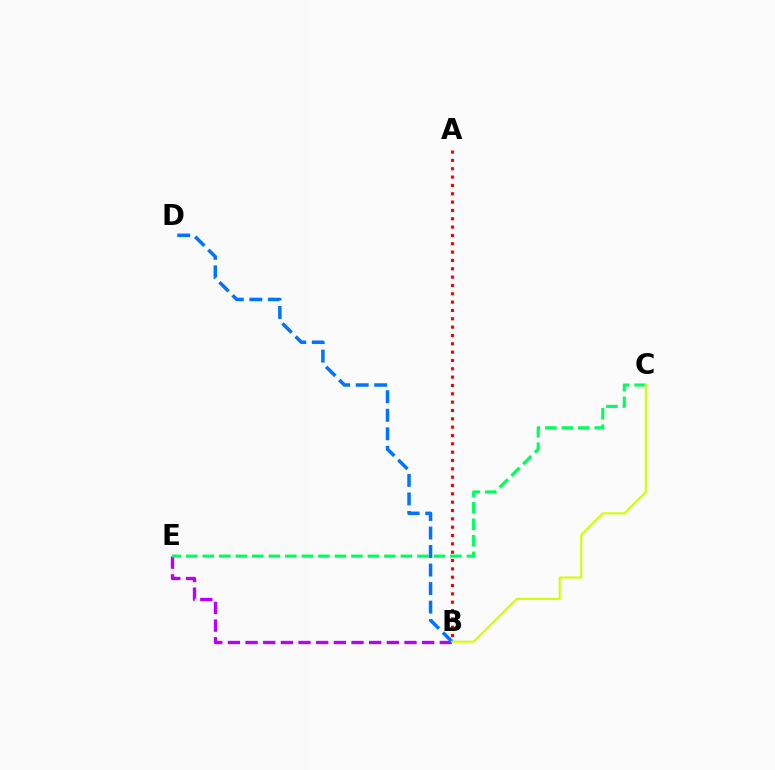{('B', 'E'): [{'color': '#b900ff', 'line_style': 'dashed', 'thickness': 2.4}], ('C', 'E'): [{'color': '#00ff5c', 'line_style': 'dashed', 'thickness': 2.24}], ('A', 'B'): [{'color': '#ff0000', 'line_style': 'dotted', 'thickness': 2.26}], ('B', 'D'): [{'color': '#0074ff', 'line_style': 'dashed', 'thickness': 2.52}], ('B', 'C'): [{'color': '#d1ff00', 'line_style': 'solid', 'thickness': 1.5}]}